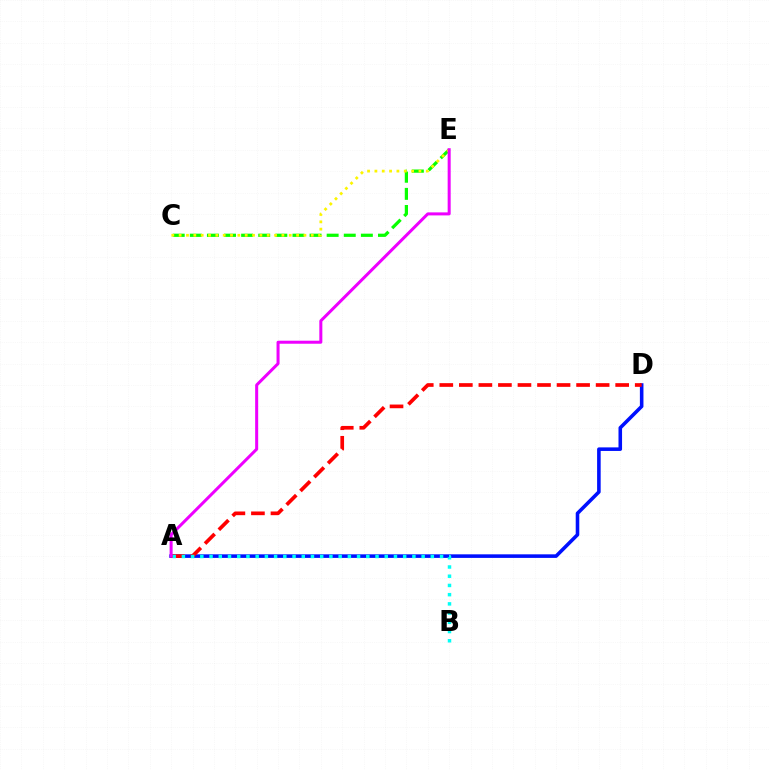{('C', 'E'): [{'color': '#08ff00', 'line_style': 'dashed', 'thickness': 2.32}, {'color': '#fcf500', 'line_style': 'dotted', 'thickness': 1.99}], ('A', 'D'): [{'color': '#0010ff', 'line_style': 'solid', 'thickness': 2.57}, {'color': '#ff0000', 'line_style': 'dashed', 'thickness': 2.65}], ('A', 'B'): [{'color': '#00fff6', 'line_style': 'dotted', 'thickness': 2.51}], ('A', 'E'): [{'color': '#ee00ff', 'line_style': 'solid', 'thickness': 2.18}]}